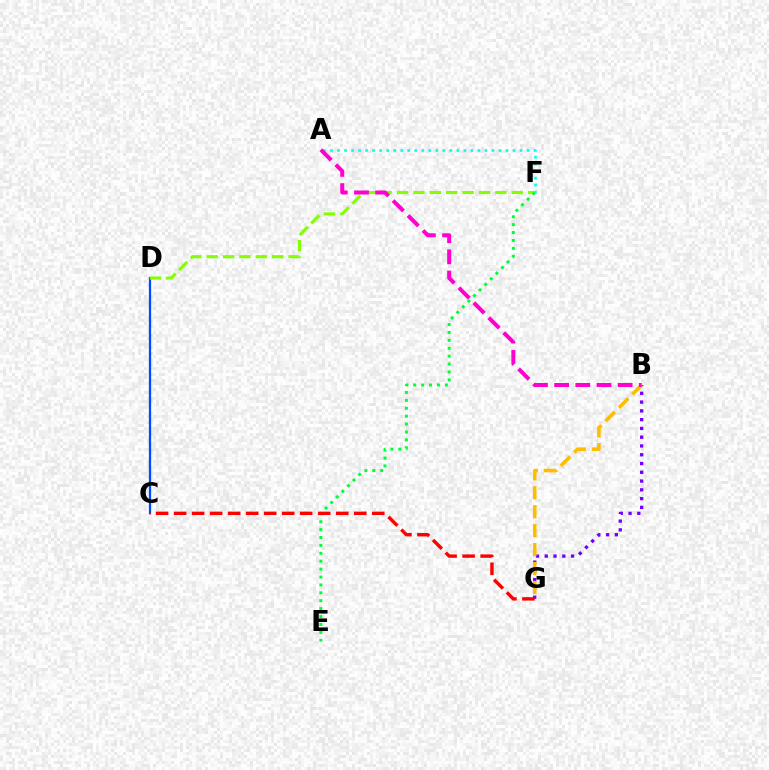{('C', 'D'): [{'color': '#004bff', 'line_style': 'solid', 'thickness': 1.63}], ('A', 'F'): [{'color': '#00fff6', 'line_style': 'dotted', 'thickness': 1.91}], ('B', 'G'): [{'color': '#7200ff', 'line_style': 'dotted', 'thickness': 2.38}, {'color': '#ffbd00', 'line_style': 'dashed', 'thickness': 2.57}], ('D', 'F'): [{'color': '#84ff00', 'line_style': 'dashed', 'thickness': 2.23}], ('E', 'F'): [{'color': '#00ff39', 'line_style': 'dotted', 'thickness': 2.15}], ('C', 'G'): [{'color': '#ff0000', 'line_style': 'dashed', 'thickness': 2.45}], ('A', 'B'): [{'color': '#ff00cf', 'line_style': 'dashed', 'thickness': 2.88}]}